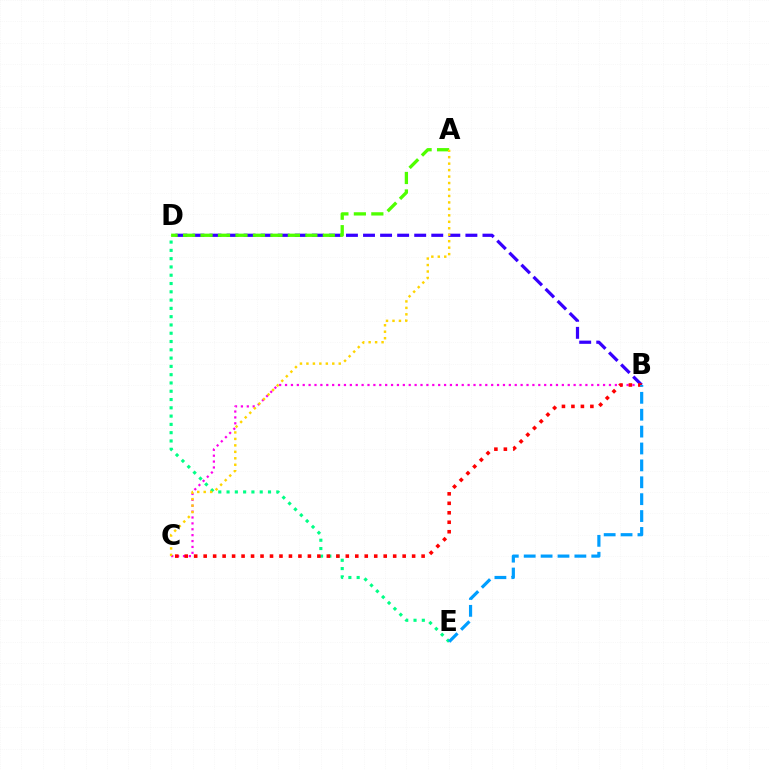{('D', 'E'): [{'color': '#00ff86', 'line_style': 'dotted', 'thickness': 2.25}], ('B', 'D'): [{'color': '#3700ff', 'line_style': 'dashed', 'thickness': 2.32}], ('B', 'C'): [{'color': '#ff00ed', 'line_style': 'dotted', 'thickness': 1.6}, {'color': '#ff0000', 'line_style': 'dotted', 'thickness': 2.57}], ('B', 'E'): [{'color': '#009eff', 'line_style': 'dashed', 'thickness': 2.29}], ('A', 'D'): [{'color': '#4fff00', 'line_style': 'dashed', 'thickness': 2.37}], ('A', 'C'): [{'color': '#ffd500', 'line_style': 'dotted', 'thickness': 1.76}]}